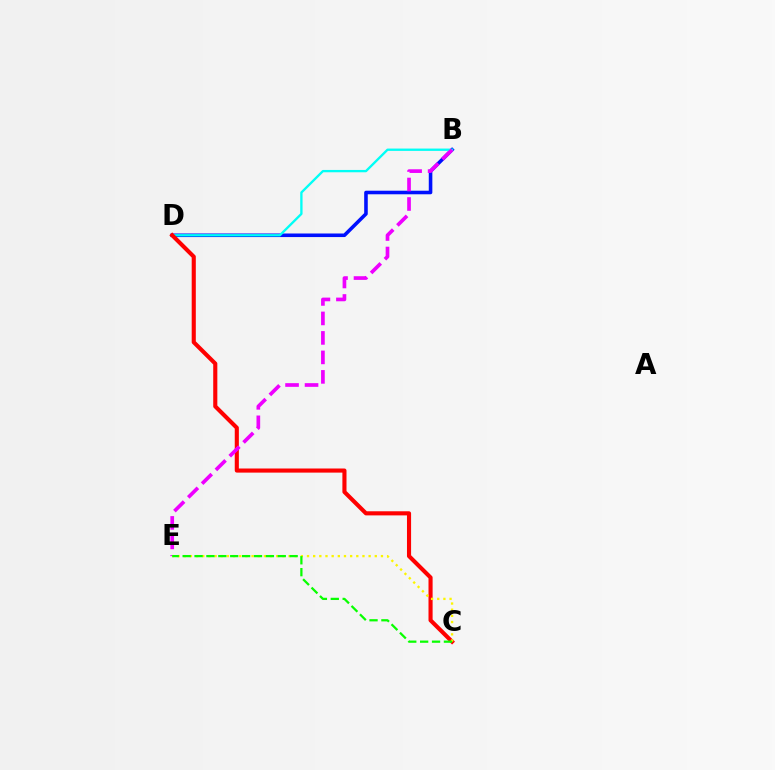{('B', 'D'): [{'color': '#0010ff', 'line_style': 'solid', 'thickness': 2.57}, {'color': '#00fff6', 'line_style': 'solid', 'thickness': 1.67}], ('C', 'D'): [{'color': '#ff0000', 'line_style': 'solid', 'thickness': 2.96}], ('B', 'E'): [{'color': '#ee00ff', 'line_style': 'dashed', 'thickness': 2.65}], ('C', 'E'): [{'color': '#fcf500', 'line_style': 'dotted', 'thickness': 1.67}, {'color': '#08ff00', 'line_style': 'dashed', 'thickness': 1.62}]}